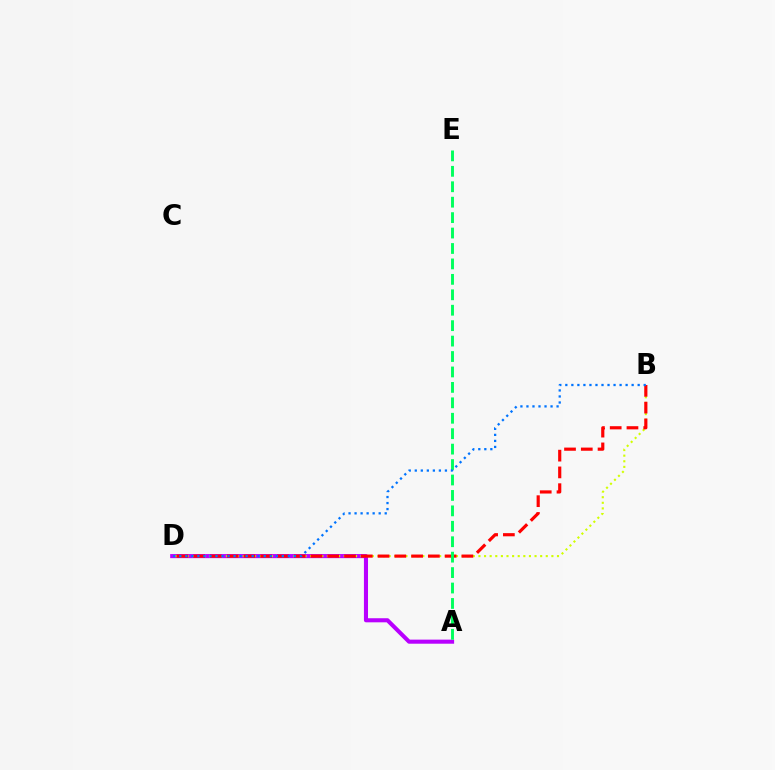{('A', 'D'): [{'color': '#b900ff', 'line_style': 'solid', 'thickness': 2.94}], ('B', 'D'): [{'color': '#d1ff00', 'line_style': 'dotted', 'thickness': 1.52}, {'color': '#ff0000', 'line_style': 'dashed', 'thickness': 2.28}, {'color': '#0074ff', 'line_style': 'dotted', 'thickness': 1.64}], ('A', 'E'): [{'color': '#00ff5c', 'line_style': 'dashed', 'thickness': 2.1}]}